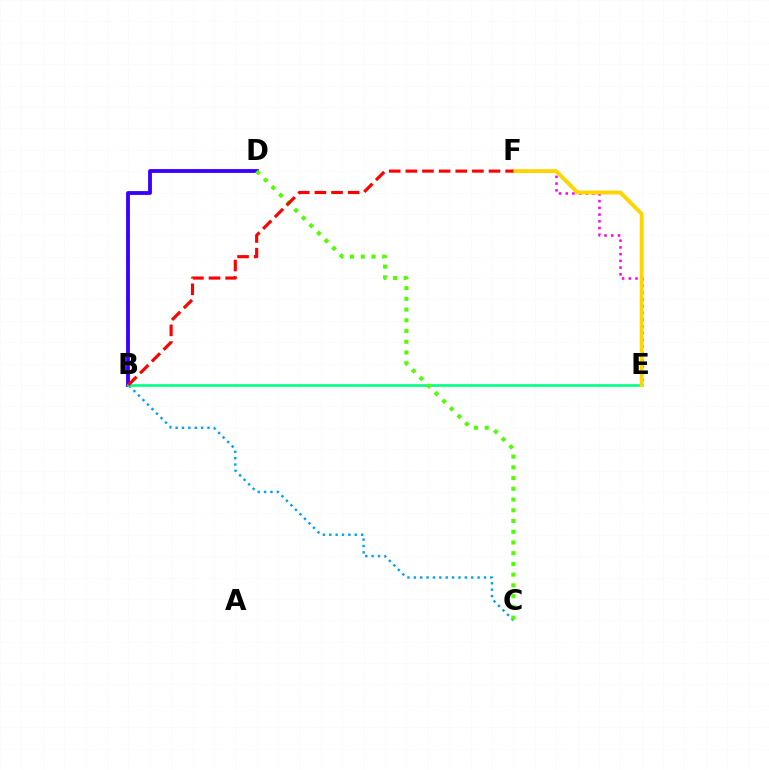{('B', 'D'): [{'color': '#3700ff', 'line_style': 'solid', 'thickness': 2.75}], ('E', 'F'): [{'color': '#ff00ed', 'line_style': 'dotted', 'thickness': 1.83}, {'color': '#ffd500', 'line_style': 'solid', 'thickness': 2.79}], ('B', 'C'): [{'color': '#009eff', 'line_style': 'dotted', 'thickness': 1.73}], ('B', 'E'): [{'color': '#00ff86', 'line_style': 'solid', 'thickness': 1.91}], ('C', 'D'): [{'color': '#4fff00', 'line_style': 'dotted', 'thickness': 2.92}], ('B', 'F'): [{'color': '#ff0000', 'line_style': 'dashed', 'thickness': 2.26}]}